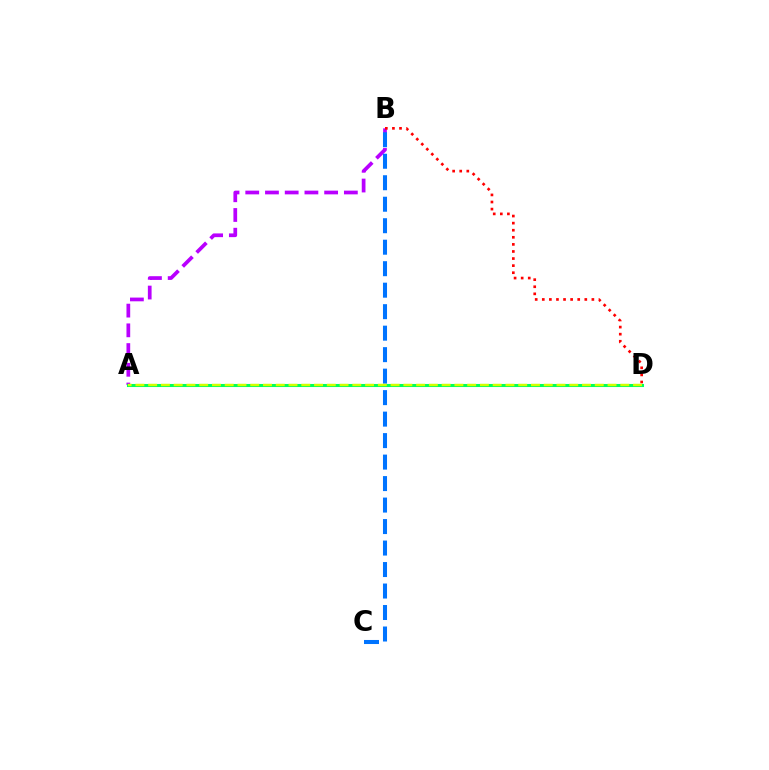{('A', 'B'): [{'color': '#b900ff', 'line_style': 'dashed', 'thickness': 2.68}], ('A', 'D'): [{'color': '#00ff5c', 'line_style': 'solid', 'thickness': 2.21}, {'color': '#d1ff00', 'line_style': 'dashed', 'thickness': 1.73}], ('B', 'D'): [{'color': '#ff0000', 'line_style': 'dotted', 'thickness': 1.92}], ('B', 'C'): [{'color': '#0074ff', 'line_style': 'dashed', 'thickness': 2.92}]}